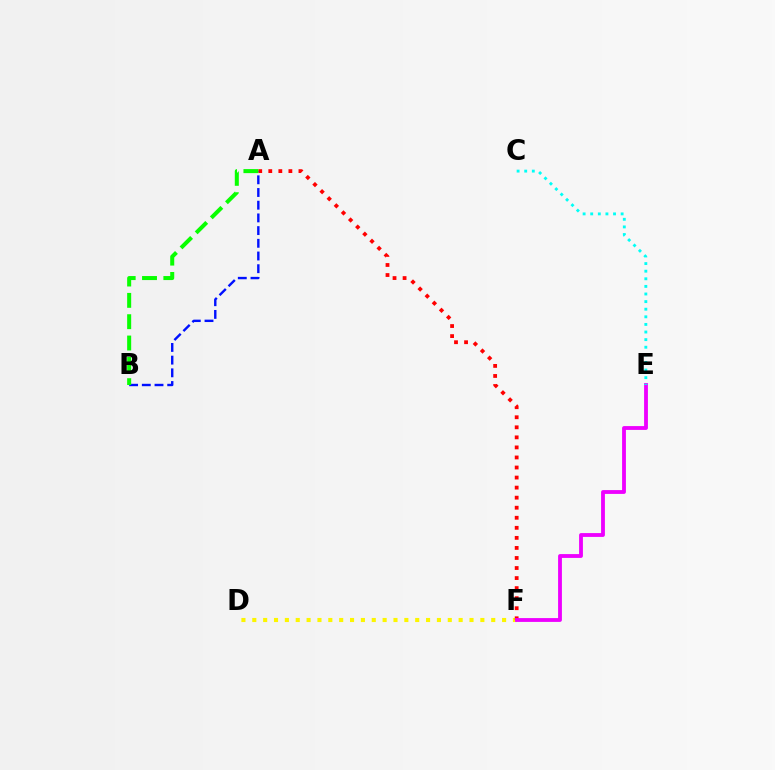{('D', 'F'): [{'color': '#fcf500', 'line_style': 'dotted', 'thickness': 2.95}], ('A', 'F'): [{'color': '#ff0000', 'line_style': 'dotted', 'thickness': 2.73}], ('A', 'B'): [{'color': '#0010ff', 'line_style': 'dashed', 'thickness': 1.73}, {'color': '#08ff00', 'line_style': 'dashed', 'thickness': 2.9}], ('E', 'F'): [{'color': '#ee00ff', 'line_style': 'solid', 'thickness': 2.76}], ('C', 'E'): [{'color': '#00fff6', 'line_style': 'dotted', 'thickness': 2.07}]}